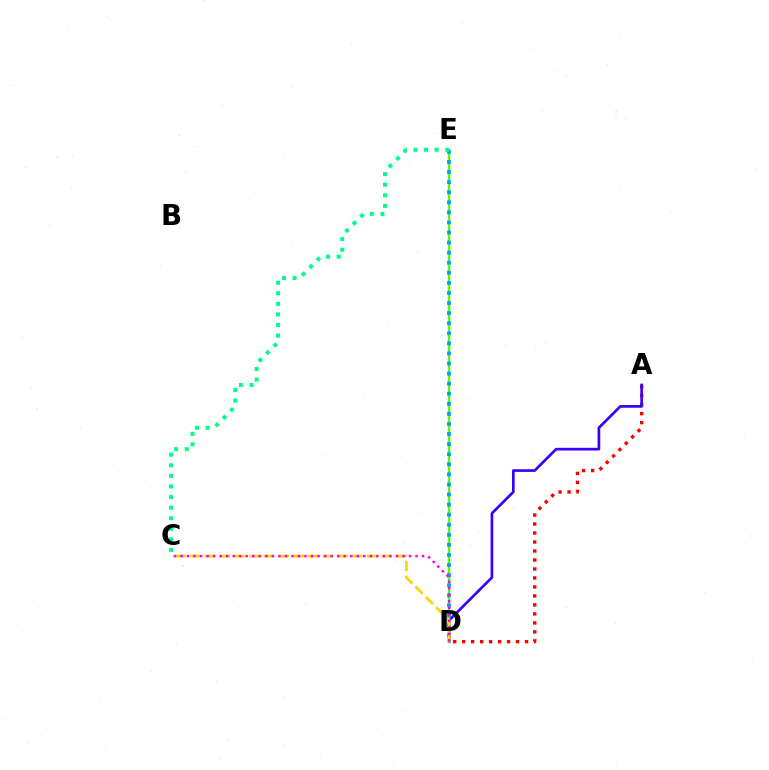{('A', 'D'): [{'color': '#ff0000', 'line_style': 'dotted', 'thickness': 2.44}, {'color': '#3700ff', 'line_style': 'solid', 'thickness': 1.94}], ('D', 'E'): [{'color': '#4fff00', 'line_style': 'solid', 'thickness': 1.65}, {'color': '#009eff', 'line_style': 'dotted', 'thickness': 2.74}], ('C', 'D'): [{'color': '#ffd500', 'line_style': 'dashed', 'thickness': 2.0}, {'color': '#ff00ed', 'line_style': 'dotted', 'thickness': 1.77}], ('C', 'E'): [{'color': '#00ff86', 'line_style': 'dotted', 'thickness': 2.87}]}